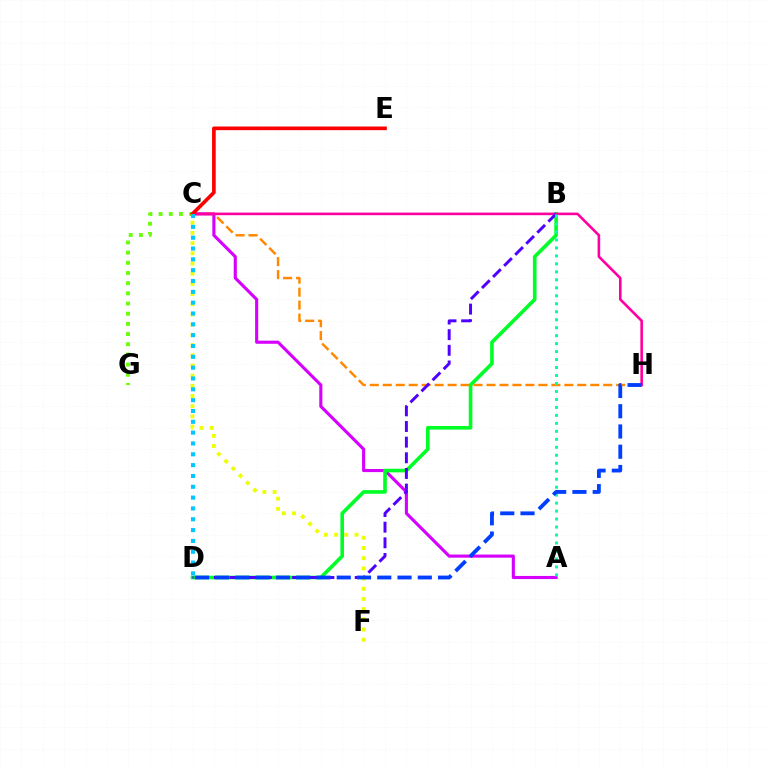{('C', 'F'): [{'color': '#eeff00', 'line_style': 'dotted', 'thickness': 2.77}], ('A', 'C'): [{'color': '#d600ff', 'line_style': 'solid', 'thickness': 2.24}], ('C', 'H'): [{'color': '#ff8800', 'line_style': 'dashed', 'thickness': 1.76}, {'color': '#ff00a0', 'line_style': 'solid', 'thickness': 1.87}], ('B', 'D'): [{'color': '#00ff27', 'line_style': 'solid', 'thickness': 2.61}, {'color': '#4f00ff', 'line_style': 'dashed', 'thickness': 2.13}], ('C', 'G'): [{'color': '#66ff00', 'line_style': 'dotted', 'thickness': 2.76}], ('C', 'E'): [{'color': '#ff0000', 'line_style': 'solid', 'thickness': 2.64}], ('A', 'B'): [{'color': '#00ffaf', 'line_style': 'dotted', 'thickness': 2.17}], ('C', 'D'): [{'color': '#00c7ff', 'line_style': 'dotted', 'thickness': 2.94}], ('D', 'H'): [{'color': '#003fff', 'line_style': 'dashed', 'thickness': 2.75}]}